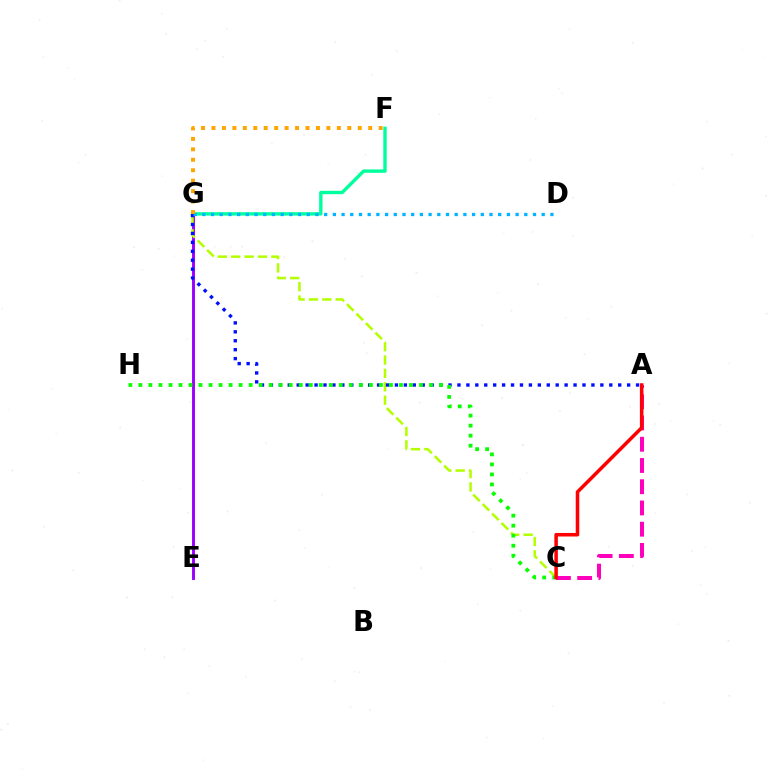{('E', 'G'): [{'color': '#9b00ff', 'line_style': 'solid', 'thickness': 2.1}], ('F', 'G'): [{'color': '#00ff9d', 'line_style': 'solid', 'thickness': 2.44}, {'color': '#ffa500', 'line_style': 'dotted', 'thickness': 2.84}], ('C', 'G'): [{'color': '#b3ff00', 'line_style': 'dashed', 'thickness': 1.82}], ('A', 'C'): [{'color': '#ff00bd', 'line_style': 'dashed', 'thickness': 2.88}, {'color': '#ff0000', 'line_style': 'solid', 'thickness': 2.54}], ('A', 'G'): [{'color': '#0010ff', 'line_style': 'dotted', 'thickness': 2.43}], ('C', 'H'): [{'color': '#08ff00', 'line_style': 'dotted', 'thickness': 2.72}], ('D', 'G'): [{'color': '#00b5ff', 'line_style': 'dotted', 'thickness': 2.36}]}